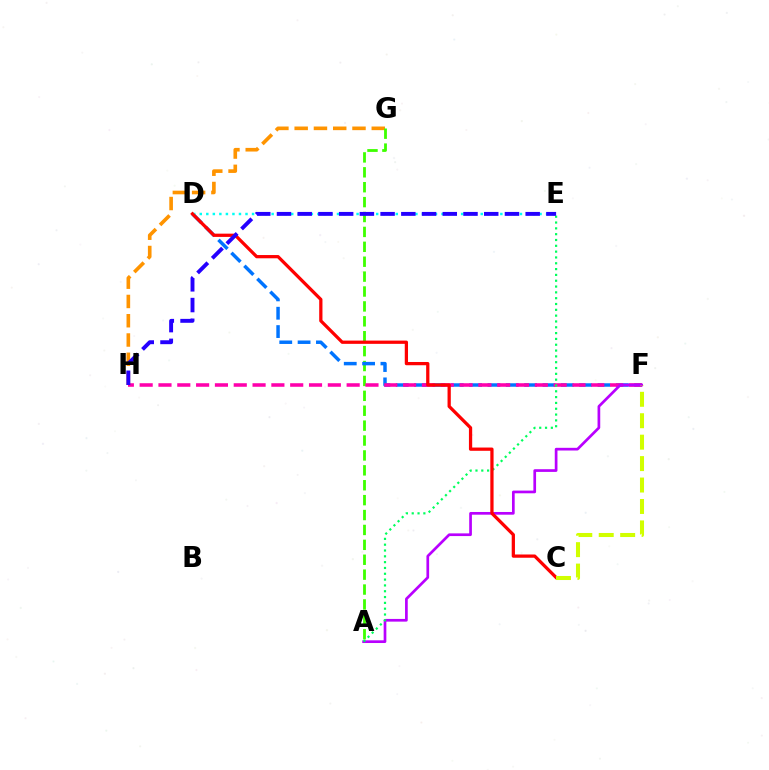{('G', 'H'): [{'color': '#ff9400', 'line_style': 'dashed', 'thickness': 2.62}], ('A', 'G'): [{'color': '#3dff00', 'line_style': 'dashed', 'thickness': 2.02}], ('D', 'F'): [{'color': '#0074ff', 'line_style': 'dashed', 'thickness': 2.49}], ('D', 'E'): [{'color': '#00fff6', 'line_style': 'dotted', 'thickness': 1.78}], ('F', 'H'): [{'color': '#ff00ac', 'line_style': 'dashed', 'thickness': 2.56}], ('A', 'F'): [{'color': '#b900ff', 'line_style': 'solid', 'thickness': 1.94}], ('A', 'E'): [{'color': '#00ff5c', 'line_style': 'dotted', 'thickness': 1.58}], ('C', 'D'): [{'color': '#ff0000', 'line_style': 'solid', 'thickness': 2.34}], ('E', 'H'): [{'color': '#2500ff', 'line_style': 'dashed', 'thickness': 2.82}], ('C', 'F'): [{'color': '#d1ff00', 'line_style': 'dashed', 'thickness': 2.91}]}